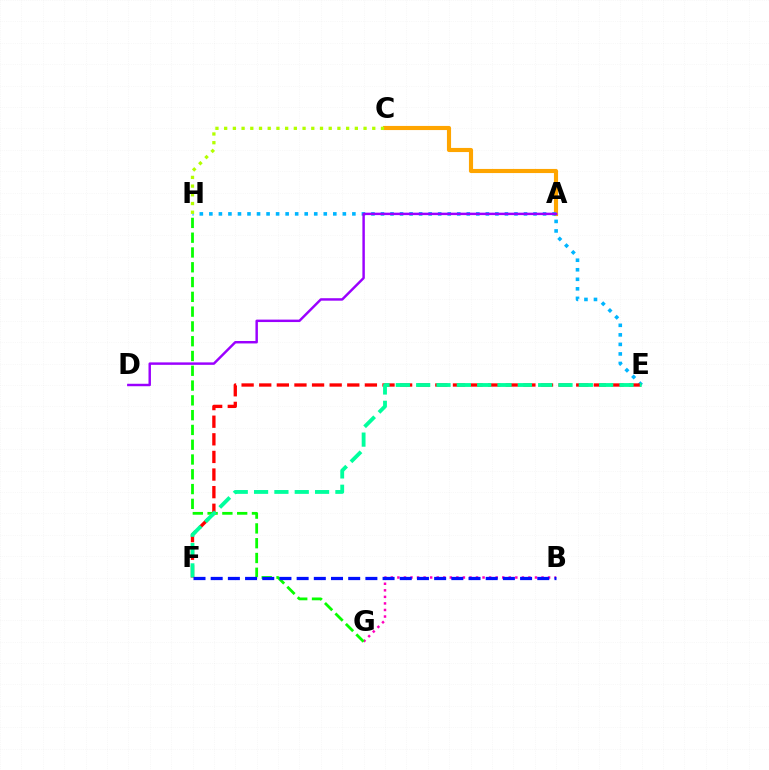{('B', 'G'): [{'color': '#ff00bd', 'line_style': 'dotted', 'thickness': 1.78}], ('G', 'H'): [{'color': '#08ff00', 'line_style': 'dashed', 'thickness': 2.01}], ('A', 'C'): [{'color': '#ffa500', 'line_style': 'solid', 'thickness': 2.97}], ('E', 'H'): [{'color': '#00b5ff', 'line_style': 'dotted', 'thickness': 2.59}], ('E', 'F'): [{'color': '#ff0000', 'line_style': 'dashed', 'thickness': 2.39}, {'color': '#00ff9d', 'line_style': 'dashed', 'thickness': 2.76}], ('C', 'H'): [{'color': '#b3ff00', 'line_style': 'dotted', 'thickness': 2.37}], ('B', 'F'): [{'color': '#0010ff', 'line_style': 'dashed', 'thickness': 2.34}], ('A', 'D'): [{'color': '#9b00ff', 'line_style': 'solid', 'thickness': 1.77}]}